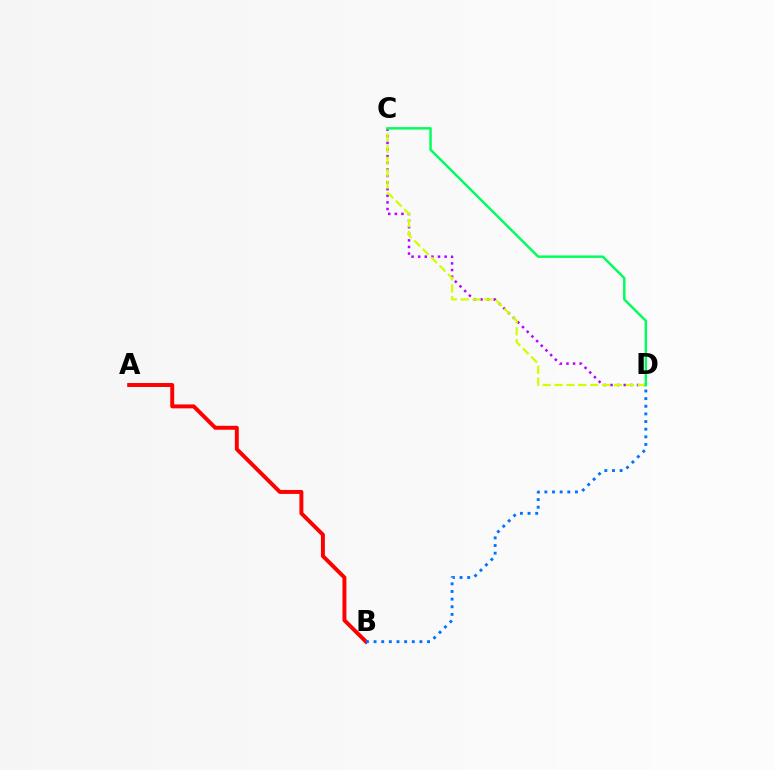{('A', 'B'): [{'color': '#ff0000', 'line_style': 'solid', 'thickness': 2.84}], ('B', 'D'): [{'color': '#0074ff', 'line_style': 'dotted', 'thickness': 2.08}], ('C', 'D'): [{'color': '#b900ff', 'line_style': 'dotted', 'thickness': 1.8}, {'color': '#d1ff00', 'line_style': 'dashed', 'thickness': 1.61}, {'color': '#00ff5c', 'line_style': 'solid', 'thickness': 1.77}]}